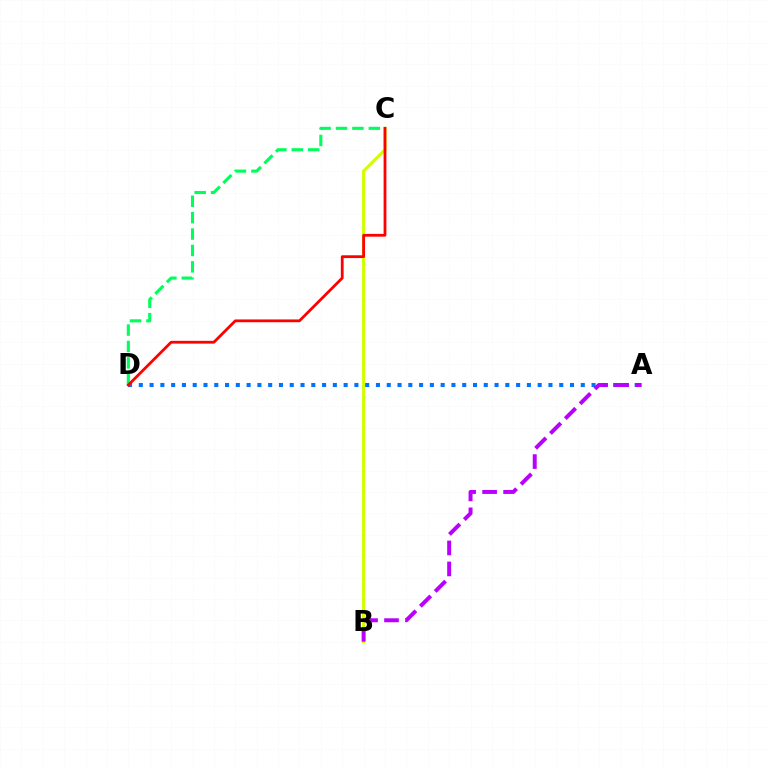{('B', 'C'): [{'color': '#d1ff00', 'line_style': 'solid', 'thickness': 2.23}], ('A', 'D'): [{'color': '#0074ff', 'line_style': 'dotted', 'thickness': 2.93}], ('A', 'B'): [{'color': '#b900ff', 'line_style': 'dashed', 'thickness': 2.85}], ('C', 'D'): [{'color': '#00ff5c', 'line_style': 'dashed', 'thickness': 2.23}, {'color': '#ff0000', 'line_style': 'solid', 'thickness': 2.01}]}